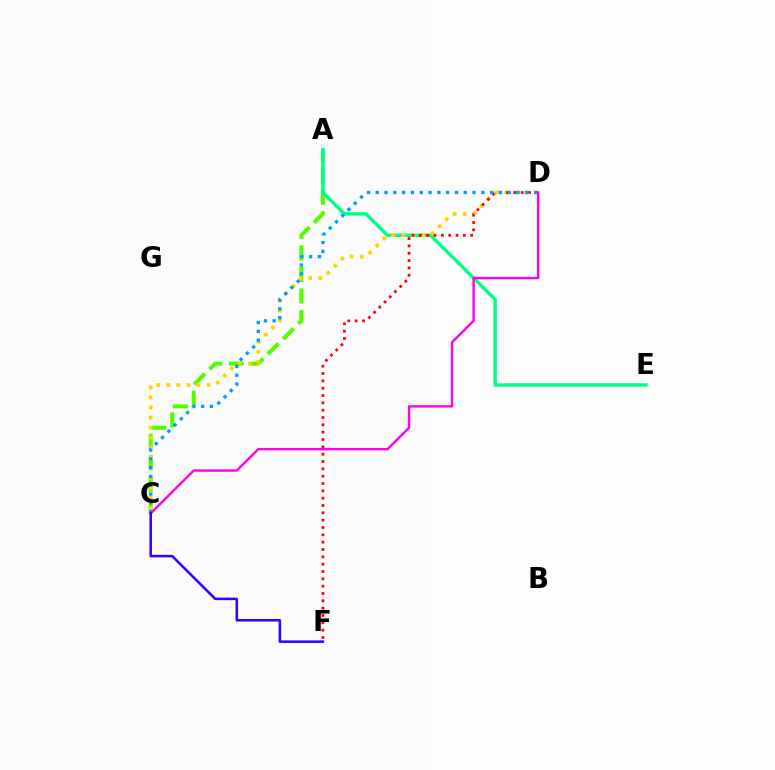{('A', 'C'): [{'color': '#4fff00', 'line_style': 'dashed', 'thickness': 2.92}], ('A', 'E'): [{'color': '#00ff86', 'line_style': 'solid', 'thickness': 2.47}], ('C', 'D'): [{'color': '#ffd500', 'line_style': 'dotted', 'thickness': 2.73}, {'color': '#009eff', 'line_style': 'dotted', 'thickness': 2.39}, {'color': '#ff00ed', 'line_style': 'solid', 'thickness': 1.73}], ('D', 'F'): [{'color': '#ff0000', 'line_style': 'dotted', 'thickness': 1.99}], ('C', 'F'): [{'color': '#3700ff', 'line_style': 'solid', 'thickness': 1.84}]}